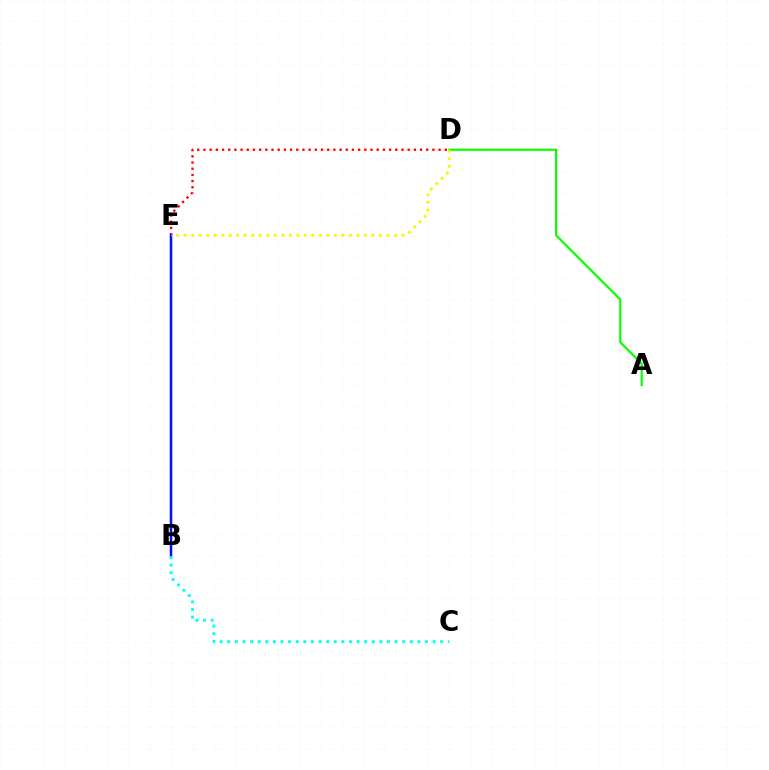{('B', 'E'): [{'color': '#ee00ff', 'line_style': 'solid', 'thickness': 1.55}, {'color': '#0010ff', 'line_style': 'solid', 'thickness': 1.75}], ('D', 'E'): [{'color': '#ff0000', 'line_style': 'dotted', 'thickness': 1.68}, {'color': '#fcf500', 'line_style': 'dotted', 'thickness': 2.04}], ('A', 'D'): [{'color': '#08ff00', 'line_style': 'solid', 'thickness': 1.57}], ('B', 'C'): [{'color': '#00fff6', 'line_style': 'dotted', 'thickness': 2.07}]}